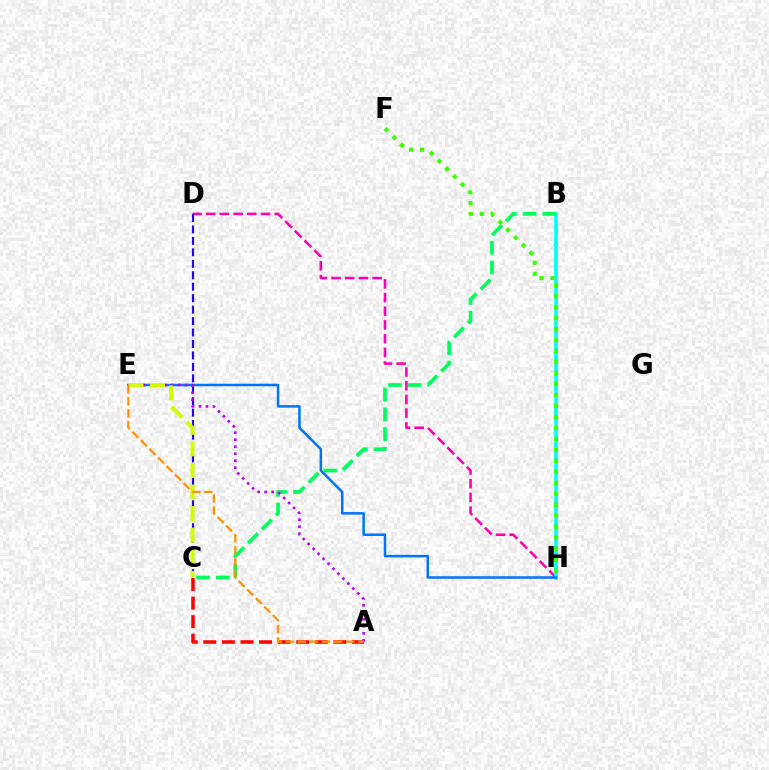{('D', 'H'): [{'color': '#ff00ac', 'line_style': 'dashed', 'thickness': 1.86}], ('B', 'H'): [{'color': '#00fff6', 'line_style': 'solid', 'thickness': 2.64}], ('A', 'C'): [{'color': '#ff0000', 'line_style': 'dashed', 'thickness': 2.52}], ('B', 'C'): [{'color': '#00ff5c', 'line_style': 'dashed', 'thickness': 2.67}], ('E', 'H'): [{'color': '#0074ff', 'line_style': 'solid', 'thickness': 1.81}], ('C', 'D'): [{'color': '#2500ff', 'line_style': 'dashed', 'thickness': 1.56}], ('A', 'E'): [{'color': '#b900ff', 'line_style': 'dotted', 'thickness': 1.9}, {'color': '#ff9400', 'line_style': 'dashed', 'thickness': 1.64}], ('C', 'E'): [{'color': '#d1ff00', 'line_style': 'dashed', 'thickness': 2.93}], ('F', 'H'): [{'color': '#3dff00', 'line_style': 'dotted', 'thickness': 2.98}]}